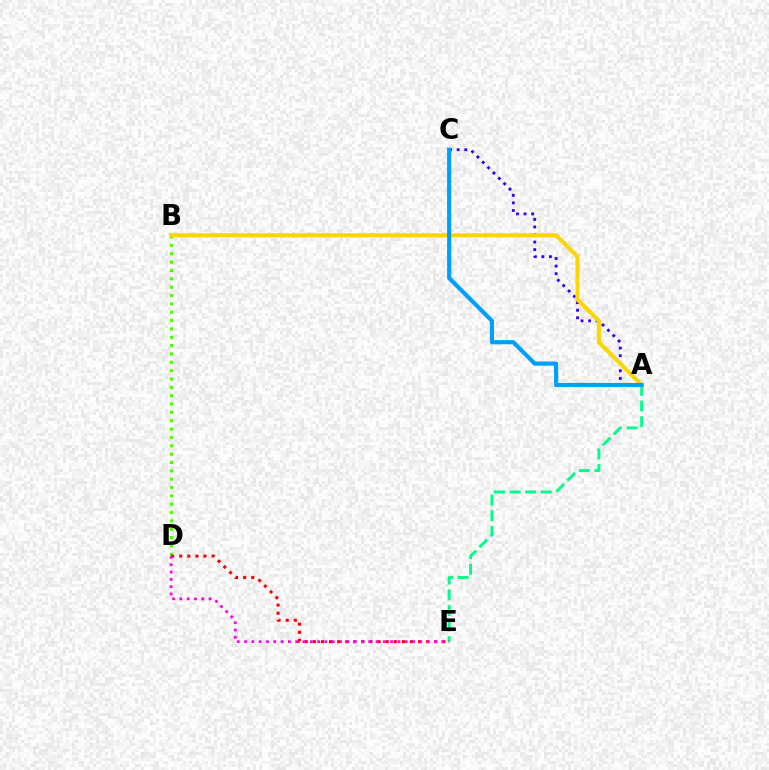{('A', 'C'): [{'color': '#3700ff', 'line_style': 'dotted', 'thickness': 2.06}, {'color': '#009eff', 'line_style': 'solid', 'thickness': 2.98}], ('B', 'D'): [{'color': '#4fff00', 'line_style': 'dotted', 'thickness': 2.27}], ('D', 'E'): [{'color': '#ff0000', 'line_style': 'dotted', 'thickness': 2.2}, {'color': '#ff00ed', 'line_style': 'dotted', 'thickness': 1.98}], ('A', 'E'): [{'color': '#00ff86', 'line_style': 'dashed', 'thickness': 2.12}], ('A', 'B'): [{'color': '#ffd500', 'line_style': 'solid', 'thickness': 2.94}]}